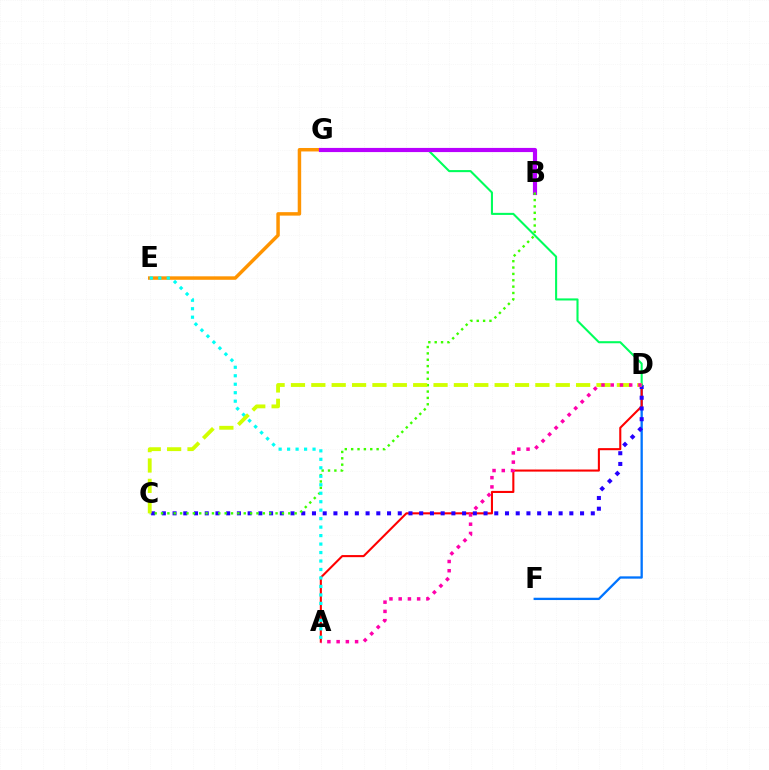{('D', 'F'): [{'color': '#0074ff', 'line_style': 'solid', 'thickness': 1.66}], ('E', 'G'): [{'color': '#ff9400', 'line_style': 'solid', 'thickness': 2.5}], ('A', 'D'): [{'color': '#ff0000', 'line_style': 'solid', 'thickness': 1.5}, {'color': '#ff00ac', 'line_style': 'dotted', 'thickness': 2.51}], ('C', 'D'): [{'color': '#2500ff', 'line_style': 'dotted', 'thickness': 2.91}, {'color': '#d1ff00', 'line_style': 'dashed', 'thickness': 2.77}], ('D', 'G'): [{'color': '#00ff5c', 'line_style': 'solid', 'thickness': 1.5}], ('B', 'G'): [{'color': '#b900ff', 'line_style': 'solid', 'thickness': 3.0}], ('B', 'C'): [{'color': '#3dff00', 'line_style': 'dotted', 'thickness': 1.73}], ('A', 'E'): [{'color': '#00fff6', 'line_style': 'dotted', 'thickness': 2.3}]}